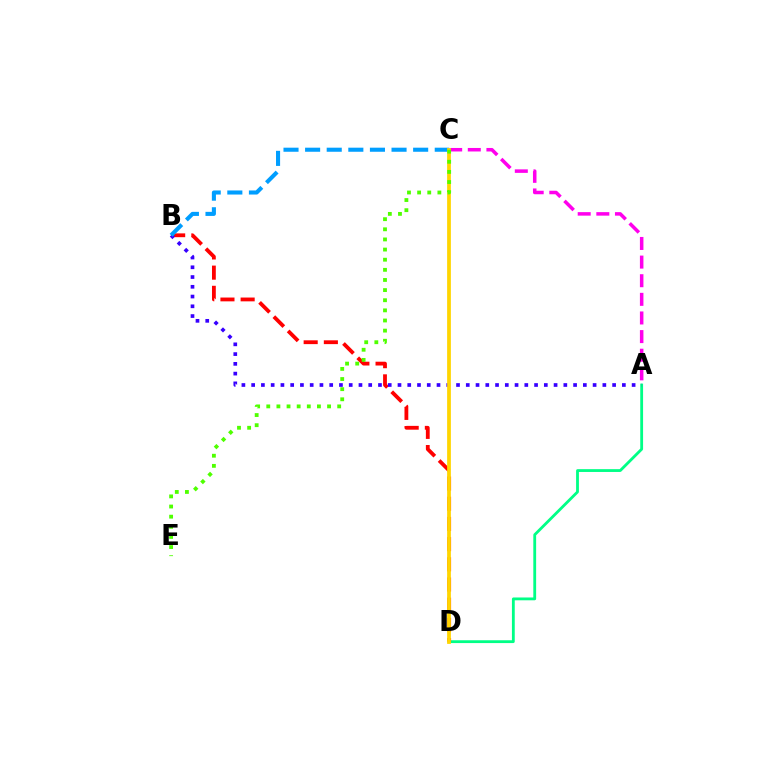{('A', 'D'): [{'color': '#00ff86', 'line_style': 'solid', 'thickness': 2.03}], ('B', 'D'): [{'color': '#ff0000', 'line_style': 'dashed', 'thickness': 2.74}], ('A', 'C'): [{'color': '#ff00ed', 'line_style': 'dashed', 'thickness': 2.53}], ('A', 'B'): [{'color': '#3700ff', 'line_style': 'dotted', 'thickness': 2.65}], ('B', 'C'): [{'color': '#009eff', 'line_style': 'dashed', 'thickness': 2.94}], ('C', 'D'): [{'color': '#ffd500', 'line_style': 'solid', 'thickness': 2.7}], ('C', 'E'): [{'color': '#4fff00', 'line_style': 'dotted', 'thickness': 2.75}]}